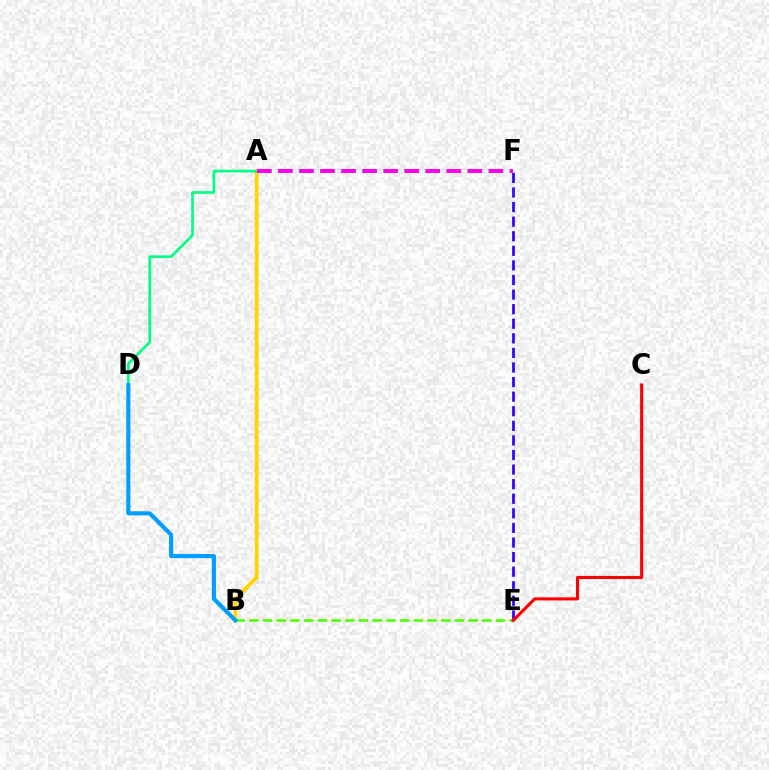{('A', 'B'): [{'color': '#ffd500', 'line_style': 'solid', 'thickness': 2.75}], ('A', 'D'): [{'color': '#00ff86', 'line_style': 'solid', 'thickness': 1.94}], ('E', 'F'): [{'color': '#3700ff', 'line_style': 'dashed', 'thickness': 1.98}], ('A', 'F'): [{'color': '#ff00ed', 'line_style': 'dashed', 'thickness': 2.86}], ('B', 'E'): [{'color': '#4fff00', 'line_style': 'dashed', 'thickness': 1.86}], ('C', 'E'): [{'color': '#ff0000', 'line_style': 'solid', 'thickness': 2.24}], ('B', 'D'): [{'color': '#009eff', 'line_style': 'solid', 'thickness': 2.95}]}